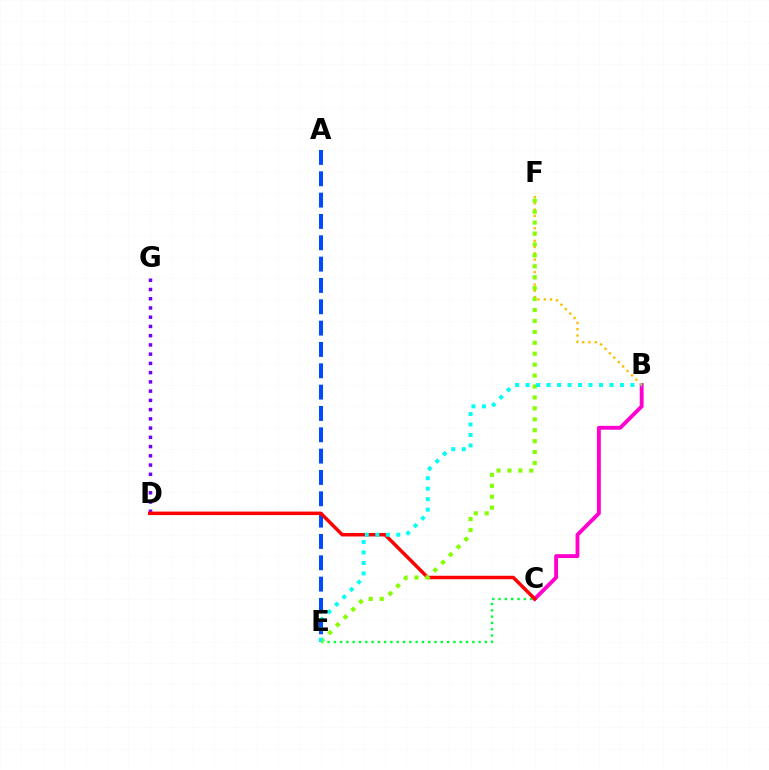{('C', 'E'): [{'color': '#00ff39', 'line_style': 'dotted', 'thickness': 1.71}], ('D', 'G'): [{'color': '#7200ff', 'line_style': 'dotted', 'thickness': 2.51}], ('B', 'C'): [{'color': '#ff00cf', 'line_style': 'solid', 'thickness': 2.78}], ('A', 'E'): [{'color': '#004bff', 'line_style': 'dashed', 'thickness': 2.9}], ('C', 'D'): [{'color': '#ff0000', 'line_style': 'solid', 'thickness': 2.51}], ('B', 'F'): [{'color': '#ffbd00', 'line_style': 'dotted', 'thickness': 1.7}], ('E', 'F'): [{'color': '#84ff00', 'line_style': 'dotted', 'thickness': 2.97}], ('B', 'E'): [{'color': '#00fff6', 'line_style': 'dotted', 'thickness': 2.85}]}